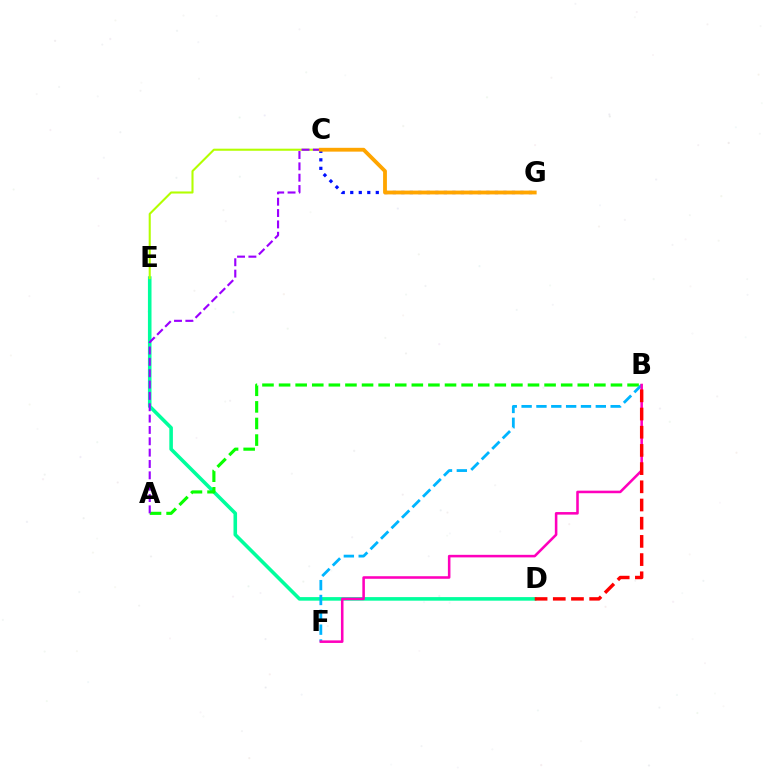{('D', 'E'): [{'color': '#00ff9d', 'line_style': 'solid', 'thickness': 2.57}], ('A', 'B'): [{'color': '#08ff00', 'line_style': 'dashed', 'thickness': 2.25}], ('C', 'G'): [{'color': '#0010ff', 'line_style': 'dotted', 'thickness': 2.31}, {'color': '#ffa500', 'line_style': 'solid', 'thickness': 2.75}], ('B', 'F'): [{'color': '#00b5ff', 'line_style': 'dashed', 'thickness': 2.02}, {'color': '#ff00bd', 'line_style': 'solid', 'thickness': 1.84}], ('C', 'E'): [{'color': '#b3ff00', 'line_style': 'solid', 'thickness': 1.5}], ('A', 'C'): [{'color': '#9b00ff', 'line_style': 'dashed', 'thickness': 1.54}], ('B', 'D'): [{'color': '#ff0000', 'line_style': 'dashed', 'thickness': 2.47}]}